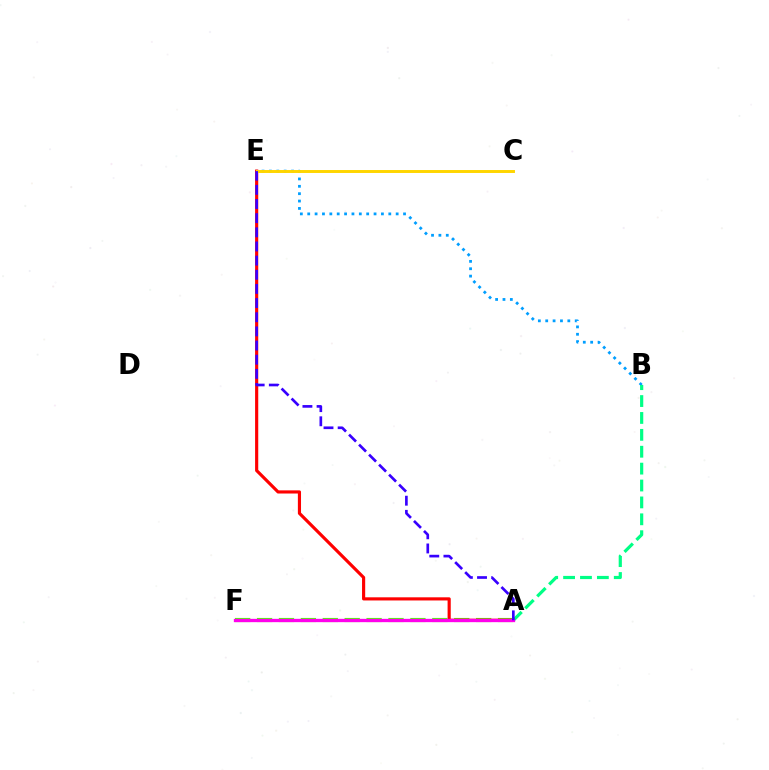{('A', 'F'): [{'color': '#4fff00', 'line_style': 'dashed', 'thickness': 2.98}, {'color': '#ff00ed', 'line_style': 'solid', 'thickness': 2.39}], ('B', 'E'): [{'color': '#009eff', 'line_style': 'dotted', 'thickness': 2.0}], ('A', 'B'): [{'color': '#00ff86', 'line_style': 'dashed', 'thickness': 2.29}], ('A', 'E'): [{'color': '#ff0000', 'line_style': 'solid', 'thickness': 2.27}, {'color': '#3700ff', 'line_style': 'dashed', 'thickness': 1.92}], ('C', 'E'): [{'color': '#ffd500', 'line_style': 'solid', 'thickness': 2.12}]}